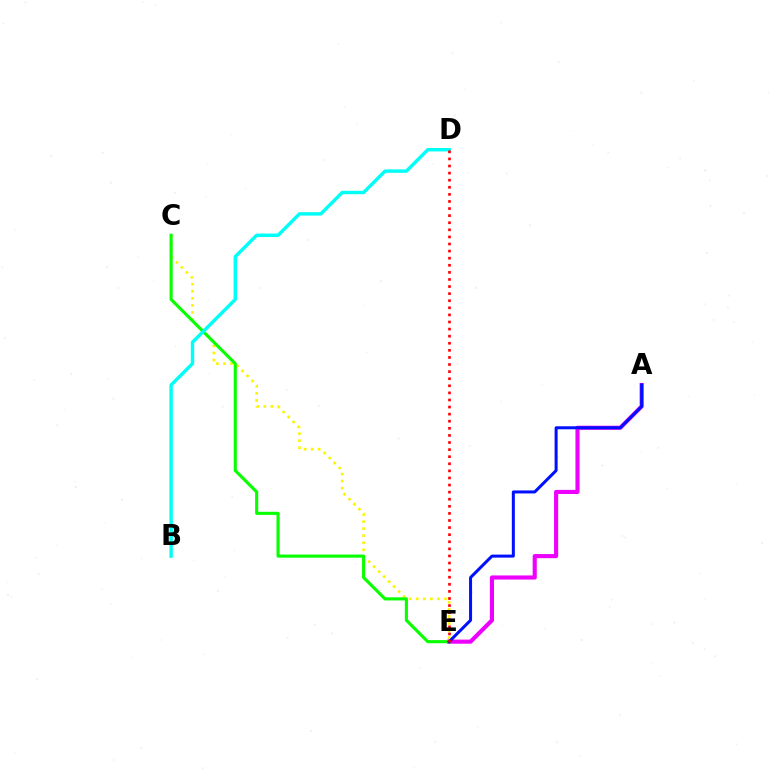{('A', 'E'): [{'color': '#ee00ff', 'line_style': 'solid', 'thickness': 2.97}, {'color': '#0010ff', 'line_style': 'solid', 'thickness': 2.17}], ('C', 'E'): [{'color': '#fcf500', 'line_style': 'dotted', 'thickness': 1.92}, {'color': '#08ff00', 'line_style': 'solid', 'thickness': 2.24}], ('B', 'D'): [{'color': '#00fff6', 'line_style': 'solid', 'thickness': 2.46}], ('D', 'E'): [{'color': '#ff0000', 'line_style': 'dotted', 'thickness': 1.93}]}